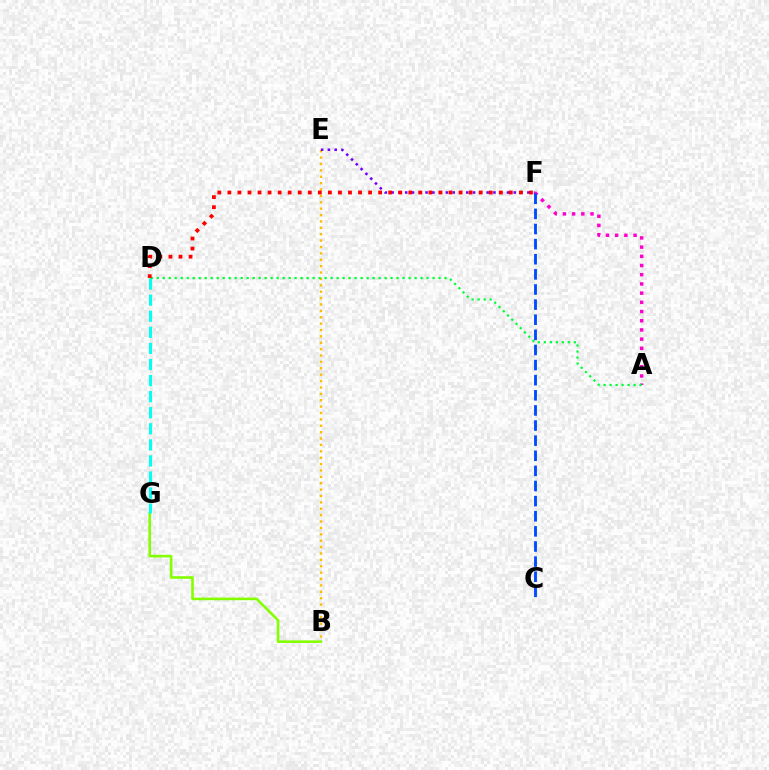{('A', 'F'): [{'color': '#ff00cf', 'line_style': 'dotted', 'thickness': 2.5}], ('B', 'E'): [{'color': '#ffbd00', 'line_style': 'dotted', 'thickness': 1.73}], ('C', 'F'): [{'color': '#004bff', 'line_style': 'dashed', 'thickness': 2.05}], ('E', 'F'): [{'color': '#7200ff', 'line_style': 'dotted', 'thickness': 1.84}], ('B', 'G'): [{'color': '#84ff00', 'line_style': 'solid', 'thickness': 1.88}], ('D', 'G'): [{'color': '#00fff6', 'line_style': 'dashed', 'thickness': 2.18}], ('A', 'D'): [{'color': '#00ff39', 'line_style': 'dotted', 'thickness': 1.63}], ('D', 'F'): [{'color': '#ff0000', 'line_style': 'dotted', 'thickness': 2.73}]}